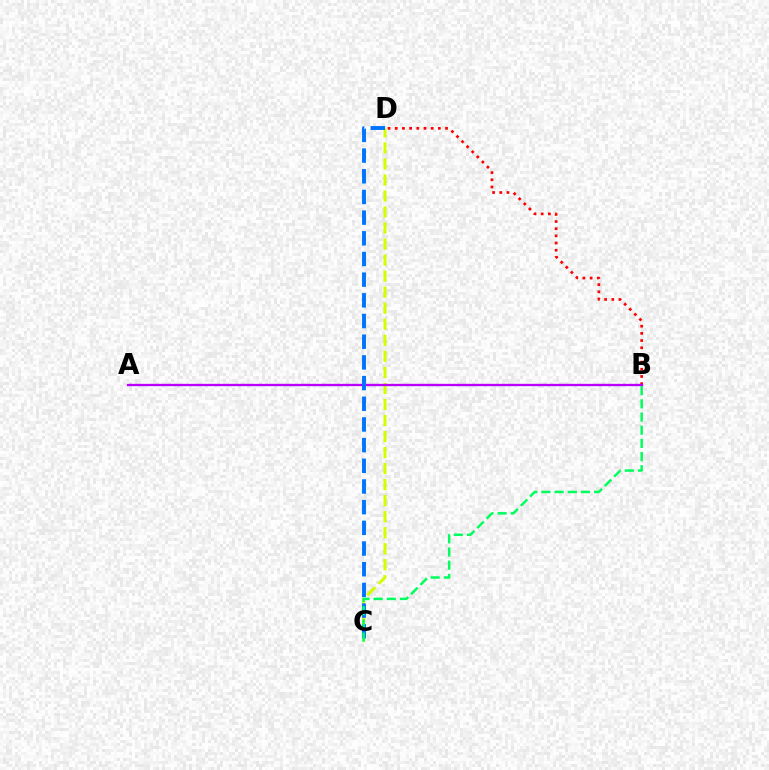{('C', 'D'): [{'color': '#d1ff00', 'line_style': 'dashed', 'thickness': 2.18}, {'color': '#0074ff', 'line_style': 'dashed', 'thickness': 2.81}], ('B', 'D'): [{'color': '#ff0000', 'line_style': 'dotted', 'thickness': 1.95}], ('A', 'B'): [{'color': '#b900ff', 'line_style': 'solid', 'thickness': 1.69}], ('B', 'C'): [{'color': '#00ff5c', 'line_style': 'dashed', 'thickness': 1.79}]}